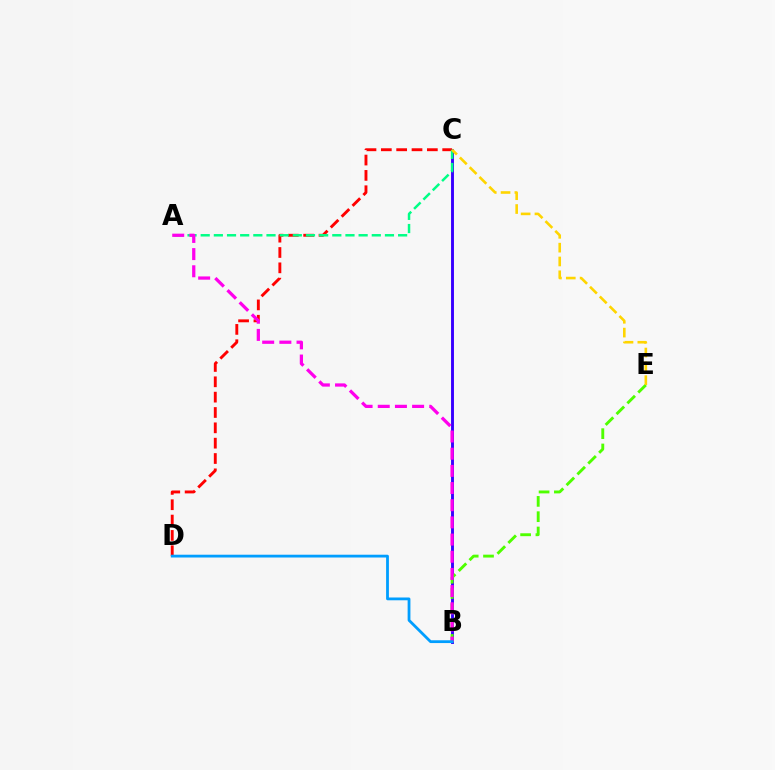{('B', 'C'): [{'color': '#3700ff', 'line_style': 'solid', 'thickness': 2.09}], ('C', 'D'): [{'color': '#ff0000', 'line_style': 'dashed', 'thickness': 2.08}], ('A', 'C'): [{'color': '#00ff86', 'line_style': 'dashed', 'thickness': 1.79}], ('B', 'E'): [{'color': '#4fff00', 'line_style': 'dashed', 'thickness': 2.08}], ('A', 'B'): [{'color': '#ff00ed', 'line_style': 'dashed', 'thickness': 2.33}], ('B', 'D'): [{'color': '#009eff', 'line_style': 'solid', 'thickness': 2.01}], ('C', 'E'): [{'color': '#ffd500', 'line_style': 'dashed', 'thickness': 1.88}]}